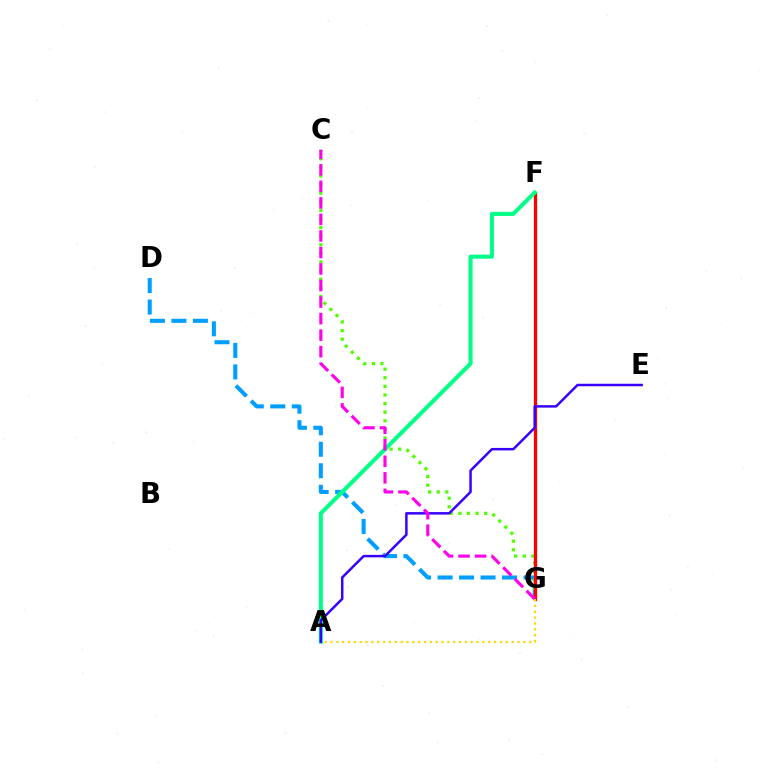{('D', 'G'): [{'color': '#009eff', 'line_style': 'dashed', 'thickness': 2.92}], ('C', 'G'): [{'color': '#4fff00', 'line_style': 'dotted', 'thickness': 2.34}, {'color': '#ff00ed', 'line_style': 'dashed', 'thickness': 2.25}], ('F', 'G'): [{'color': '#ff0000', 'line_style': 'solid', 'thickness': 2.35}], ('A', 'F'): [{'color': '#00ff86', 'line_style': 'solid', 'thickness': 2.92}], ('A', 'E'): [{'color': '#3700ff', 'line_style': 'solid', 'thickness': 1.79}], ('A', 'G'): [{'color': '#ffd500', 'line_style': 'dotted', 'thickness': 1.59}]}